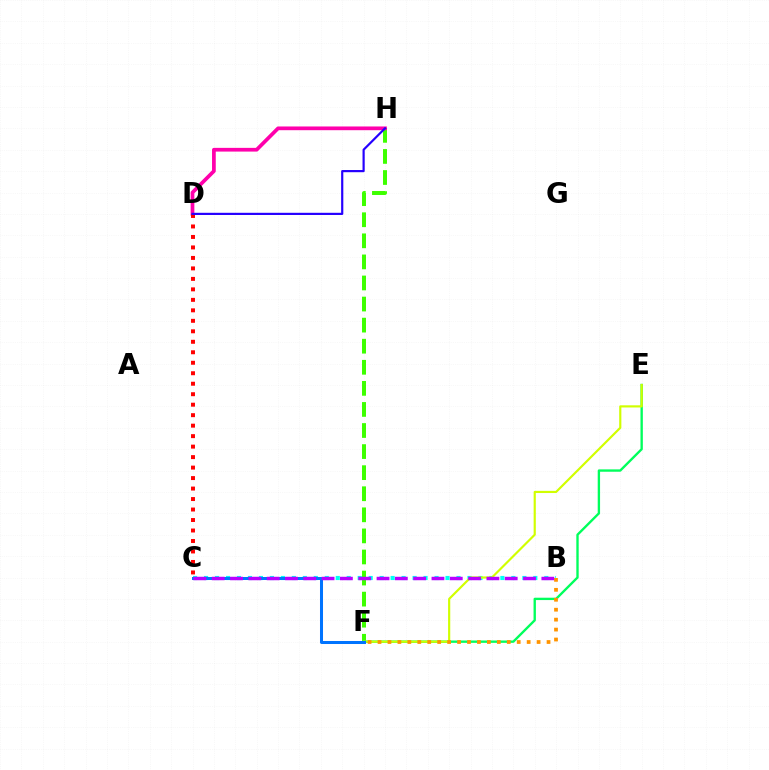{('F', 'H'): [{'color': '#3dff00', 'line_style': 'dashed', 'thickness': 2.86}], ('D', 'H'): [{'color': '#ff00ac', 'line_style': 'solid', 'thickness': 2.68}, {'color': '#2500ff', 'line_style': 'solid', 'thickness': 1.57}], ('C', 'D'): [{'color': '#ff0000', 'line_style': 'dotted', 'thickness': 2.85}], ('B', 'C'): [{'color': '#00fff6', 'line_style': 'dotted', 'thickness': 2.98}, {'color': '#b900ff', 'line_style': 'dashed', 'thickness': 2.49}], ('E', 'F'): [{'color': '#00ff5c', 'line_style': 'solid', 'thickness': 1.7}, {'color': '#d1ff00', 'line_style': 'solid', 'thickness': 1.56}], ('B', 'F'): [{'color': '#ff9400', 'line_style': 'dotted', 'thickness': 2.7}], ('C', 'F'): [{'color': '#0074ff', 'line_style': 'solid', 'thickness': 2.17}]}